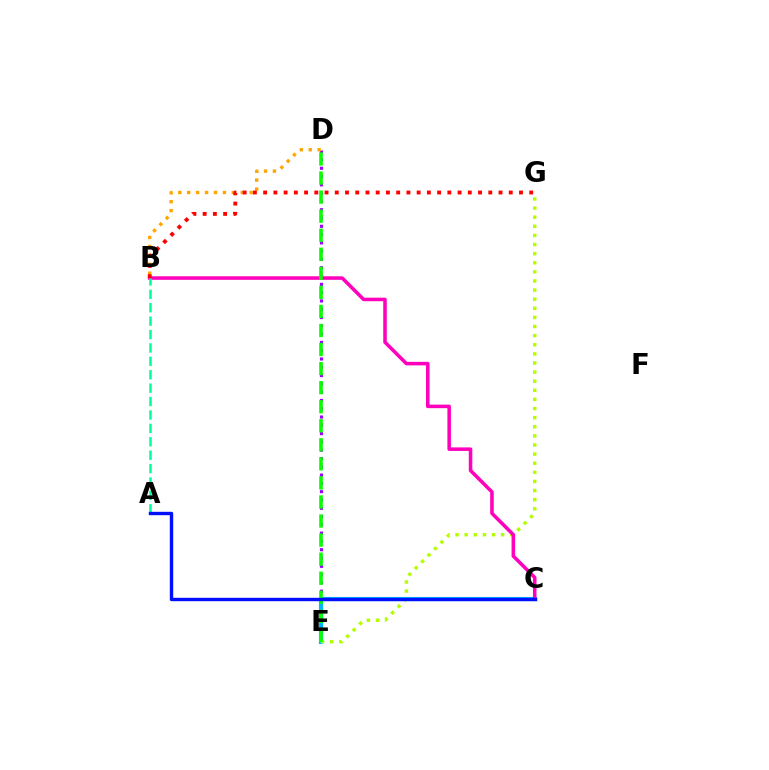{('D', 'E'): [{'color': '#9b00ff', 'line_style': 'dotted', 'thickness': 2.25}, {'color': '#08ff00', 'line_style': 'dashed', 'thickness': 2.59}], ('C', 'E'): [{'color': '#00b5ff', 'line_style': 'solid', 'thickness': 2.97}], ('E', 'G'): [{'color': '#b3ff00', 'line_style': 'dotted', 'thickness': 2.48}], ('B', 'D'): [{'color': '#ffa500', 'line_style': 'dotted', 'thickness': 2.43}], ('B', 'C'): [{'color': '#ff00bd', 'line_style': 'solid', 'thickness': 2.55}], ('B', 'G'): [{'color': '#ff0000', 'line_style': 'dotted', 'thickness': 2.78}], ('A', 'B'): [{'color': '#00ff9d', 'line_style': 'dashed', 'thickness': 1.82}], ('A', 'C'): [{'color': '#0010ff', 'line_style': 'solid', 'thickness': 2.44}]}